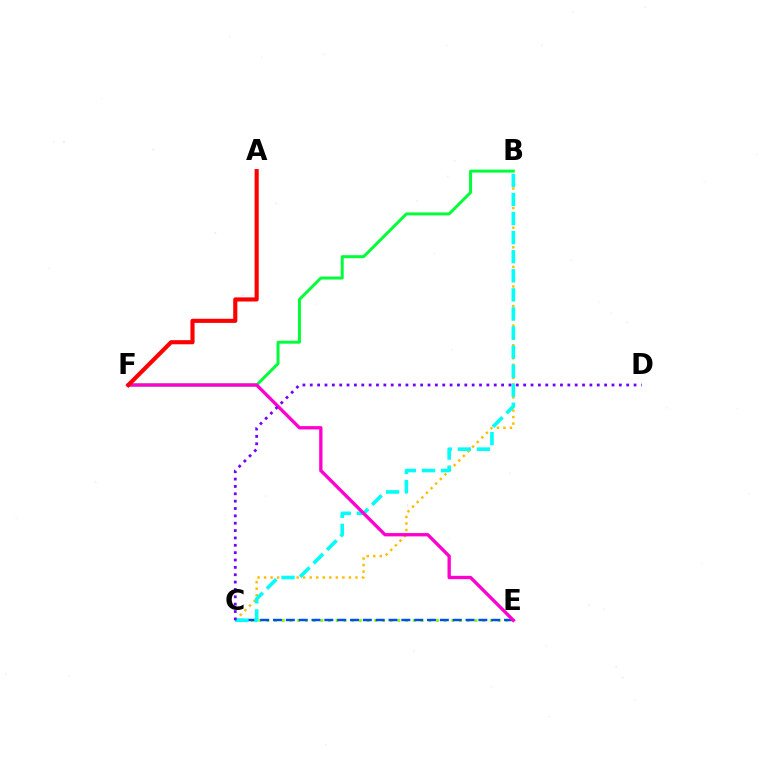{('B', 'C'): [{'color': '#ffbd00', 'line_style': 'dotted', 'thickness': 1.77}, {'color': '#00fff6', 'line_style': 'dashed', 'thickness': 2.59}], ('C', 'E'): [{'color': '#84ff00', 'line_style': 'dotted', 'thickness': 2.1}, {'color': '#004bff', 'line_style': 'dashed', 'thickness': 1.74}], ('B', 'F'): [{'color': '#00ff39', 'line_style': 'solid', 'thickness': 2.14}], ('E', 'F'): [{'color': '#ff00cf', 'line_style': 'solid', 'thickness': 2.39}], ('C', 'D'): [{'color': '#7200ff', 'line_style': 'dotted', 'thickness': 2.0}], ('A', 'F'): [{'color': '#ff0000', 'line_style': 'solid', 'thickness': 2.97}]}